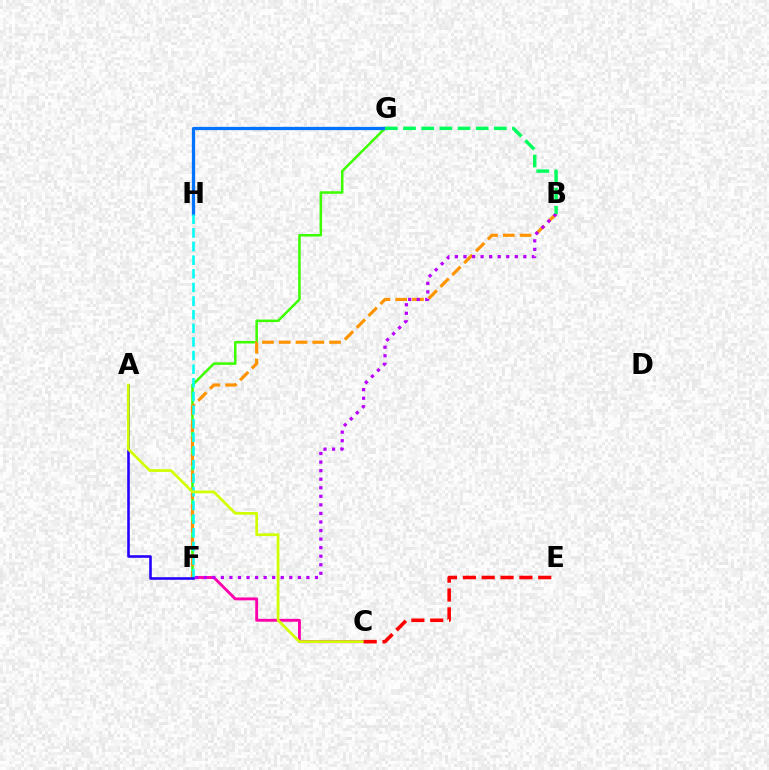{('F', 'G'): [{'color': '#3dff00', 'line_style': 'solid', 'thickness': 1.82}], ('C', 'F'): [{'color': '#ff00ac', 'line_style': 'solid', 'thickness': 2.07}], ('B', 'F'): [{'color': '#ff9400', 'line_style': 'dashed', 'thickness': 2.28}, {'color': '#b900ff', 'line_style': 'dotted', 'thickness': 2.32}], ('G', 'H'): [{'color': '#0074ff', 'line_style': 'solid', 'thickness': 2.35}], ('F', 'H'): [{'color': '#00fff6', 'line_style': 'dashed', 'thickness': 1.85}], ('A', 'F'): [{'color': '#2500ff', 'line_style': 'solid', 'thickness': 1.87}], ('A', 'C'): [{'color': '#d1ff00', 'line_style': 'solid', 'thickness': 1.95}], ('C', 'E'): [{'color': '#ff0000', 'line_style': 'dashed', 'thickness': 2.56}], ('B', 'G'): [{'color': '#00ff5c', 'line_style': 'dashed', 'thickness': 2.47}]}